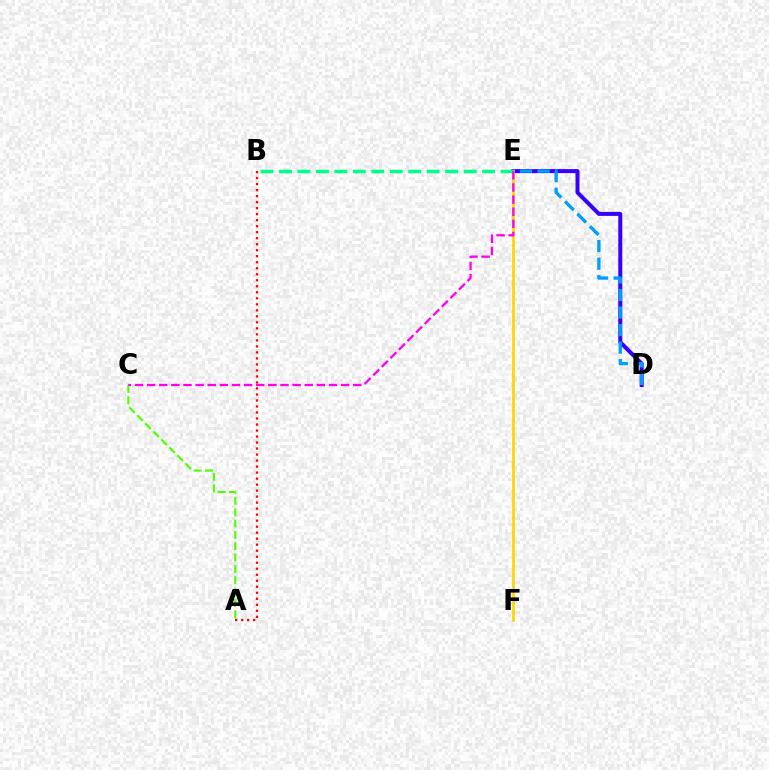{('D', 'E'): [{'color': '#3700ff', 'line_style': 'solid', 'thickness': 2.89}, {'color': '#009eff', 'line_style': 'dashed', 'thickness': 2.38}], ('A', 'B'): [{'color': '#ff0000', 'line_style': 'dotted', 'thickness': 1.63}], ('A', 'C'): [{'color': '#4fff00', 'line_style': 'dashed', 'thickness': 1.54}], ('E', 'F'): [{'color': '#ffd500', 'line_style': 'solid', 'thickness': 1.93}], ('B', 'E'): [{'color': '#00ff86', 'line_style': 'dashed', 'thickness': 2.51}], ('C', 'E'): [{'color': '#ff00ed', 'line_style': 'dashed', 'thickness': 1.65}]}